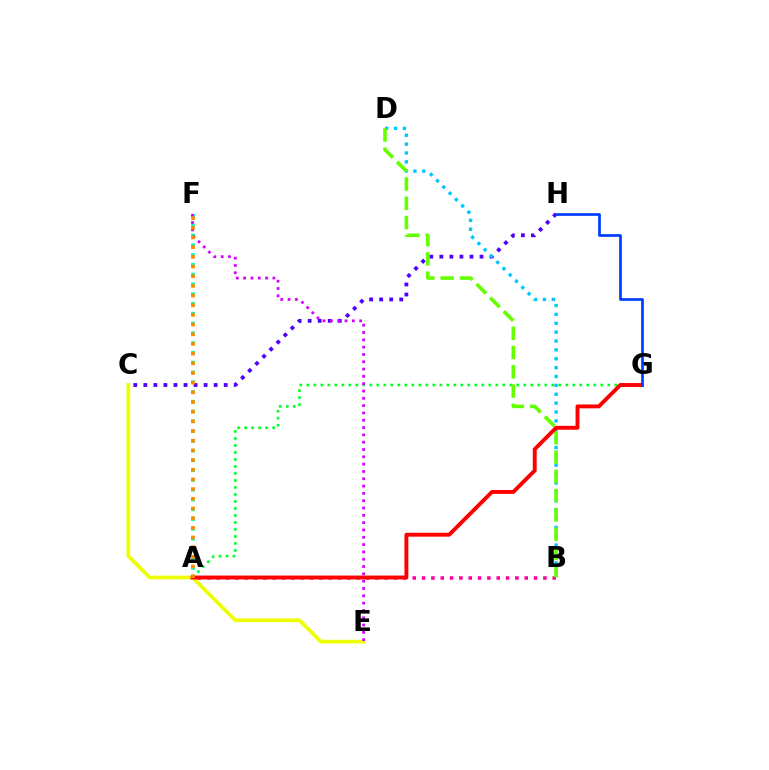{('C', 'E'): [{'color': '#eeff00', 'line_style': 'solid', 'thickness': 2.67}], ('C', 'H'): [{'color': '#4f00ff', 'line_style': 'dotted', 'thickness': 2.73}], ('A', 'G'): [{'color': '#00ff27', 'line_style': 'dotted', 'thickness': 1.9}, {'color': '#ff0000', 'line_style': 'solid', 'thickness': 2.8}], ('B', 'D'): [{'color': '#00c7ff', 'line_style': 'dotted', 'thickness': 2.41}, {'color': '#66ff00', 'line_style': 'dashed', 'thickness': 2.62}], ('A', 'F'): [{'color': '#00ffaf', 'line_style': 'dotted', 'thickness': 2.66}, {'color': '#ff8800', 'line_style': 'dotted', 'thickness': 2.63}], ('A', 'B'): [{'color': '#ff00a0', 'line_style': 'dotted', 'thickness': 2.54}], ('E', 'F'): [{'color': '#d600ff', 'line_style': 'dotted', 'thickness': 1.99}], ('G', 'H'): [{'color': '#003fff', 'line_style': 'solid', 'thickness': 1.96}]}